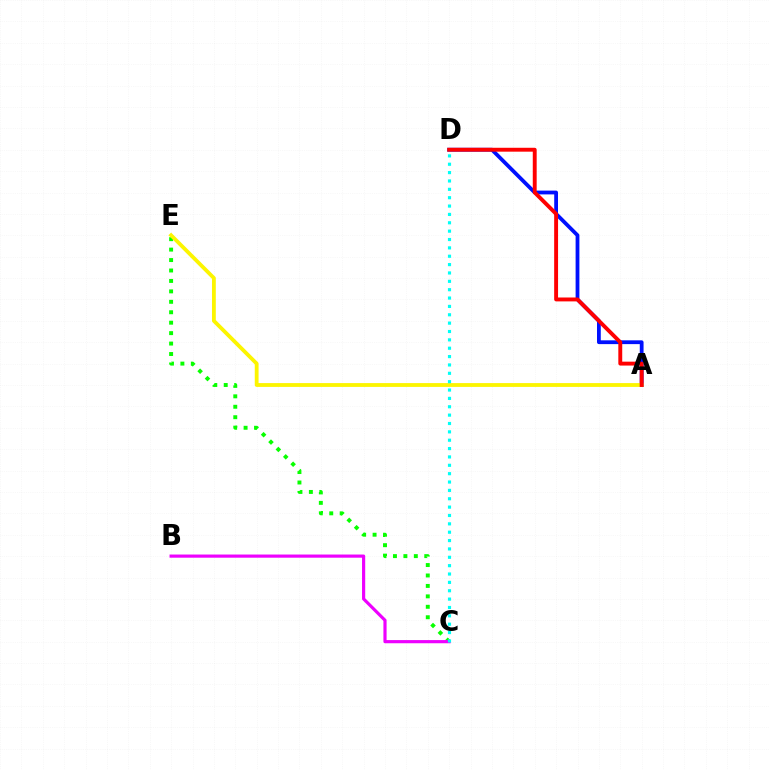{('A', 'D'): [{'color': '#0010ff', 'line_style': 'solid', 'thickness': 2.73}, {'color': '#ff0000', 'line_style': 'solid', 'thickness': 2.81}], ('C', 'E'): [{'color': '#08ff00', 'line_style': 'dotted', 'thickness': 2.84}], ('A', 'E'): [{'color': '#fcf500', 'line_style': 'solid', 'thickness': 2.74}], ('B', 'C'): [{'color': '#ee00ff', 'line_style': 'solid', 'thickness': 2.28}], ('C', 'D'): [{'color': '#00fff6', 'line_style': 'dotted', 'thickness': 2.27}]}